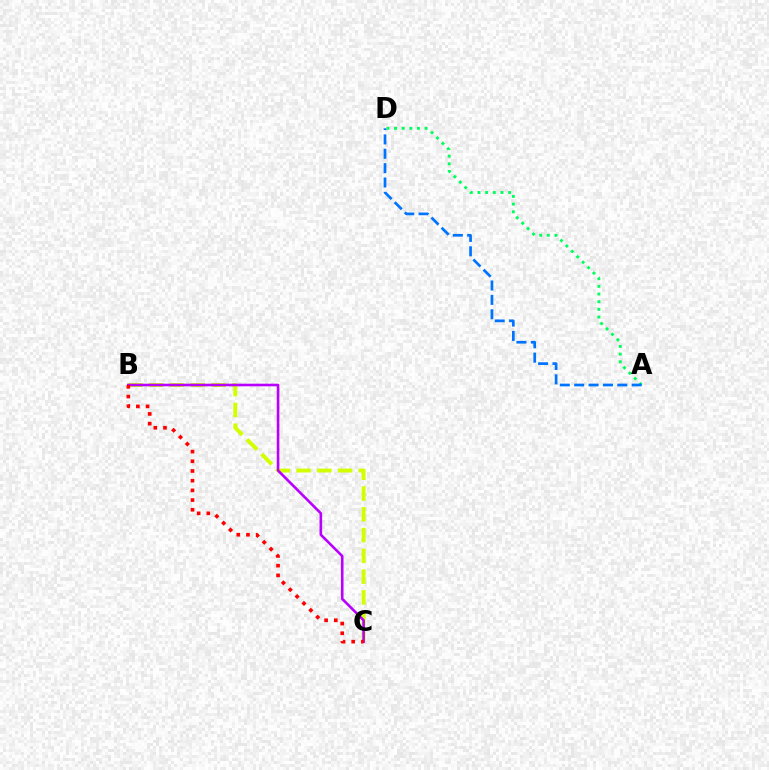{('B', 'C'): [{'color': '#d1ff00', 'line_style': 'dashed', 'thickness': 2.82}, {'color': '#b900ff', 'line_style': 'solid', 'thickness': 1.88}, {'color': '#ff0000', 'line_style': 'dotted', 'thickness': 2.64}], ('A', 'D'): [{'color': '#00ff5c', 'line_style': 'dotted', 'thickness': 2.08}, {'color': '#0074ff', 'line_style': 'dashed', 'thickness': 1.95}]}